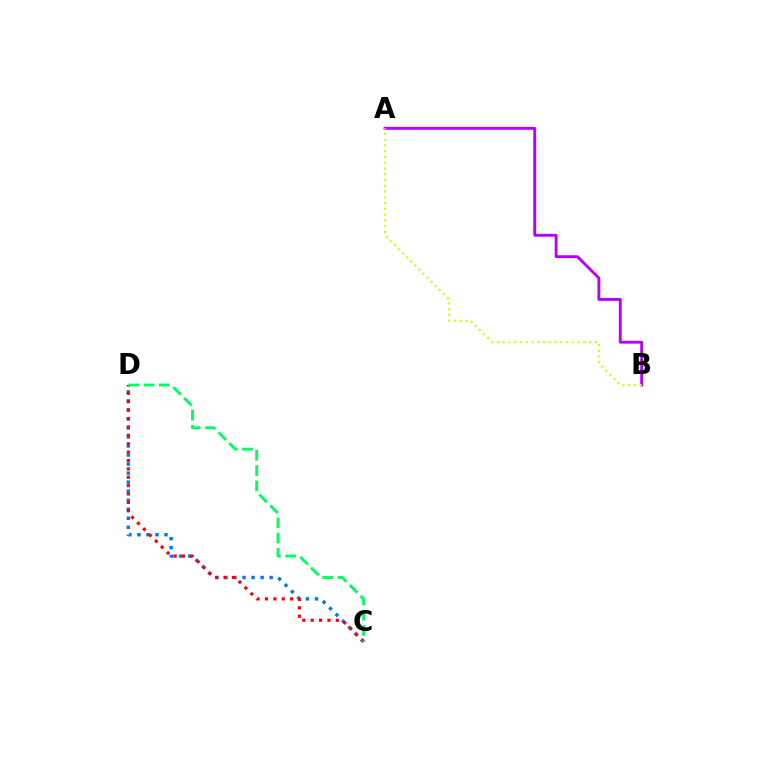{('C', 'D'): [{'color': '#0074ff', 'line_style': 'dotted', 'thickness': 2.45}, {'color': '#ff0000', 'line_style': 'dotted', 'thickness': 2.28}, {'color': '#00ff5c', 'line_style': 'dashed', 'thickness': 2.08}], ('A', 'B'): [{'color': '#b900ff', 'line_style': 'solid', 'thickness': 2.07}, {'color': '#d1ff00', 'line_style': 'dotted', 'thickness': 1.57}]}